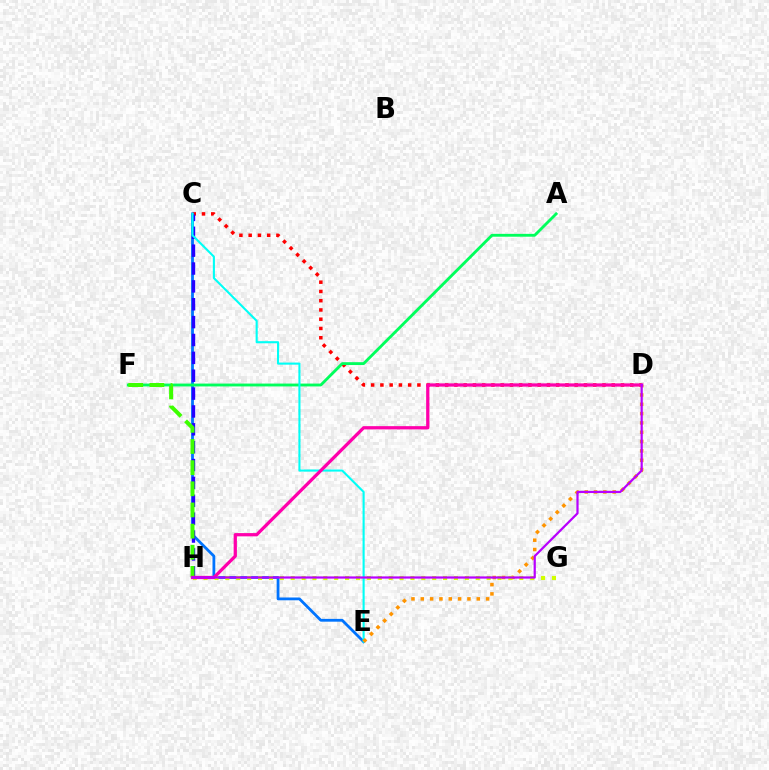{('C', 'D'): [{'color': '#ff0000', 'line_style': 'dotted', 'thickness': 2.51}], ('C', 'E'): [{'color': '#0074ff', 'line_style': 'solid', 'thickness': 2.01}, {'color': '#00fff6', 'line_style': 'solid', 'thickness': 1.52}], ('A', 'F'): [{'color': '#00ff5c', 'line_style': 'solid', 'thickness': 2.06}], ('C', 'H'): [{'color': '#2500ff', 'line_style': 'dashed', 'thickness': 2.43}], ('F', 'H'): [{'color': '#3dff00', 'line_style': 'dashed', 'thickness': 2.87}], ('D', 'E'): [{'color': '#ff9400', 'line_style': 'dotted', 'thickness': 2.53}], ('G', 'H'): [{'color': '#d1ff00', 'line_style': 'dotted', 'thickness': 2.96}], ('D', 'H'): [{'color': '#ff00ac', 'line_style': 'solid', 'thickness': 2.35}, {'color': '#b900ff', 'line_style': 'solid', 'thickness': 1.6}]}